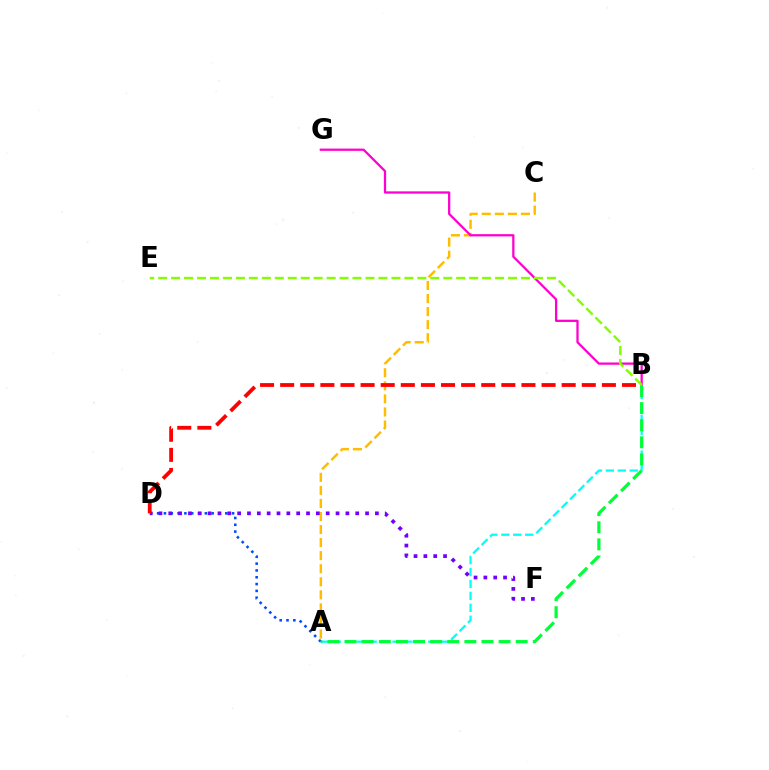{('A', 'C'): [{'color': '#ffbd00', 'line_style': 'dashed', 'thickness': 1.77}], ('A', 'D'): [{'color': '#004bff', 'line_style': 'dotted', 'thickness': 1.85}], ('B', 'G'): [{'color': '#ff00cf', 'line_style': 'solid', 'thickness': 1.63}], ('A', 'B'): [{'color': '#00fff6', 'line_style': 'dashed', 'thickness': 1.62}, {'color': '#00ff39', 'line_style': 'dashed', 'thickness': 2.32}], ('D', 'F'): [{'color': '#7200ff', 'line_style': 'dotted', 'thickness': 2.67}], ('B', 'E'): [{'color': '#84ff00', 'line_style': 'dashed', 'thickness': 1.76}], ('B', 'D'): [{'color': '#ff0000', 'line_style': 'dashed', 'thickness': 2.73}]}